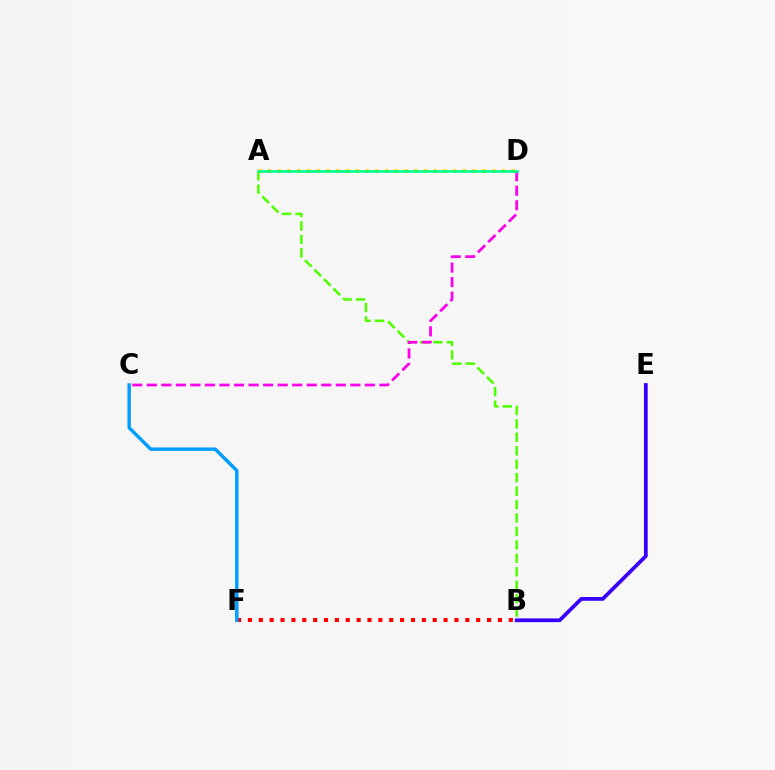{('B', 'F'): [{'color': '#ff0000', 'line_style': 'dotted', 'thickness': 2.95}], ('A', 'B'): [{'color': '#4fff00', 'line_style': 'dashed', 'thickness': 1.83}], ('B', 'E'): [{'color': '#3700ff', 'line_style': 'solid', 'thickness': 2.7}], ('C', 'F'): [{'color': '#009eff', 'line_style': 'solid', 'thickness': 2.47}], ('A', 'D'): [{'color': '#ffd500', 'line_style': 'dotted', 'thickness': 2.65}, {'color': '#00ff86', 'line_style': 'solid', 'thickness': 1.85}], ('C', 'D'): [{'color': '#ff00ed', 'line_style': 'dashed', 'thickness': 1.98}]}